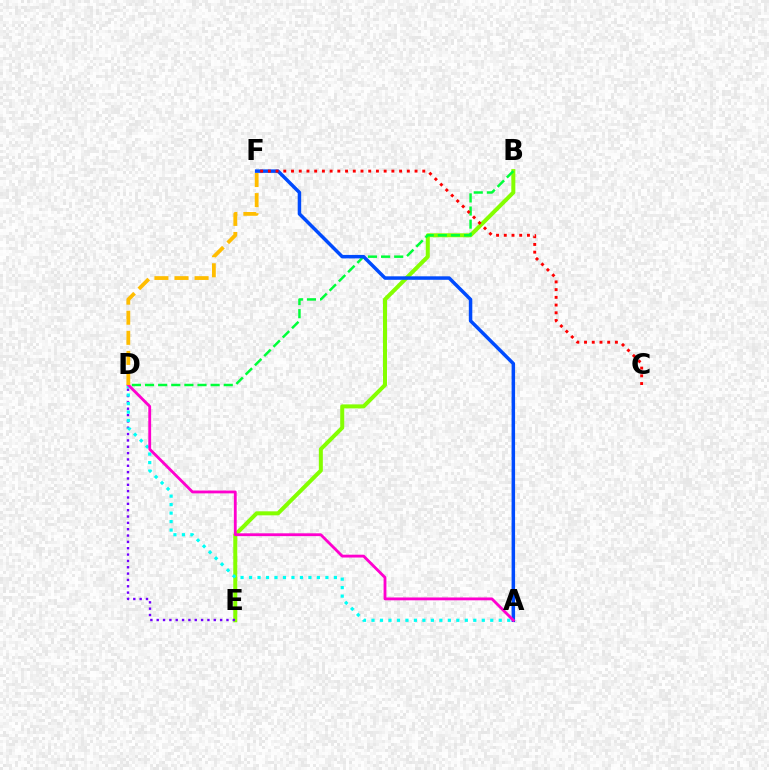{('B', 'E'): [{'color': '#84ff00', 'line_style': 'solid', 'thickness': 2.88}], ('D', 'E'): [{'color': '#7200ff', 'line_style': 'dotted', 'thickness': 1.72}], ('A', 'D'): [{'color': '#00fff6', 'line_style': 'dotted', 'thickness': 2.3}, {'color': '#ff00cf', 'line_style': 'solid', 'thickness': 2.04}], ('B', 'D'): [{'color': '#00ff39', 'line_style': 'dashed', 'thickness': 1.78}], ('A', 'F'): [{'color': '#004bff', 'line_style': 'solid', 'thickness': 2.51}], ('C', 'F'): [{'color': '#ff0000', 'line_style': 'dotted', 'thickness': 2.1}], ('D', 'F'): [{'color': '#ffbd00', 'line_style': 'dashed', 'thickness': 2.73}]}